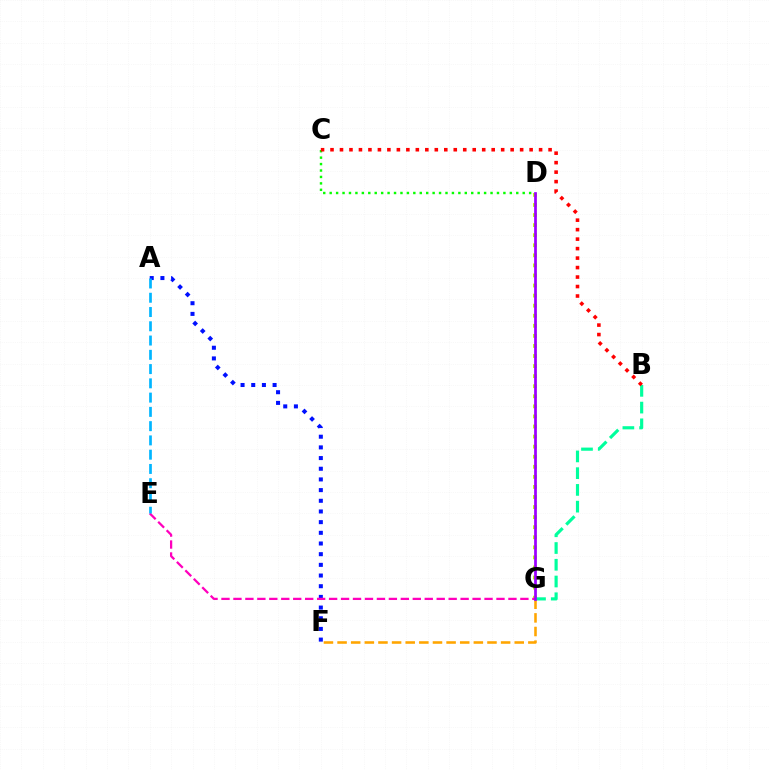{('D', 'G'): [{'color': '#b3ff00', 'line_style': 'dotted', 'thickness': 2.74}, {'color': '#9b00ff', 'line_style': 'solid', 'thickness': 1.97}], ('A', 'F'): [{'color': '#0010ff', 'line_style': 'dotted', 'thickness': 2.9}], ('E', 'G'): [{'color': '#ff00bd', 'line_style': 'dashed', 'thickness': 1.62}], ('C', 'D'): [{'color': '#08ff00', 'line_style': 'dotted', 'thickness': 1.75}], ('B', 'G'): [{'color': '#00ff9d', 'line_style': 'dashed', 'thickness': 2.27}], ('F', 'G'): [{'color': '#ffa500', 'line_style': 'dashed', 'thickness': 1.85}], ('A', 'E'): [{'color': '#00b5ff', 'line_style': 'dashed', 'thickness': 1.94}], ('B', 'C'): [{'color': '#ff0000', 'line_style': 'dotted', 'thickness': 2.58}]}